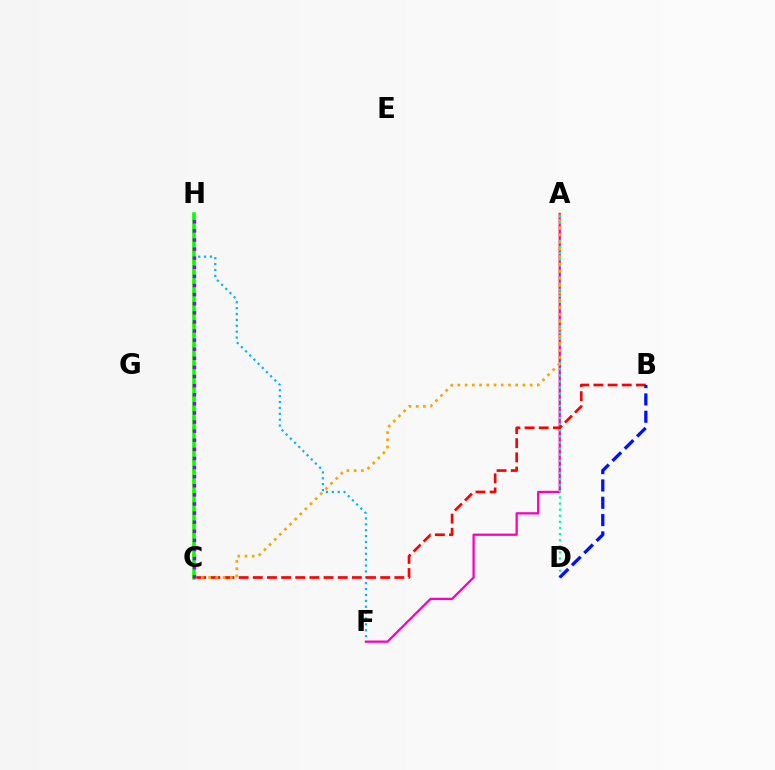{('F', 'H'): [{'color': '#00b5ff', 'line_style': 'dotted', 'thickness': 1.6}], ('A', 'F'): [{'color': '#ff00bd', 'line_style': 'solid', 'thickness': 1.65}], ('C', 'H'): [{'color': '#b3ff00', 'line_style': 'dotted', 'thickness': 2.85}, {'color': '#08ff00', 'line_style': 'solid', 'thickness': 2.56}, {'color': '#9b00ff', 'line_style': 'dotted', 'thickness': 2.47}], ('A', 'D'): [{'color': '#00ff9d', 'line_style': 'dotted', 'thickness': 1.66}], ('B', 'C'): [{'color': '#ff0000', 'line_style': 'dashed', 'thickness': 1.92}], ('B', 'D'): [{'color': '#0010ff', 'line_style': 'dashed', 'thickness': 2.35}], ('A', 'C'): [{'color': '#ffa500', 'line_style': 'dotted', 'thickness': 1.96}]}